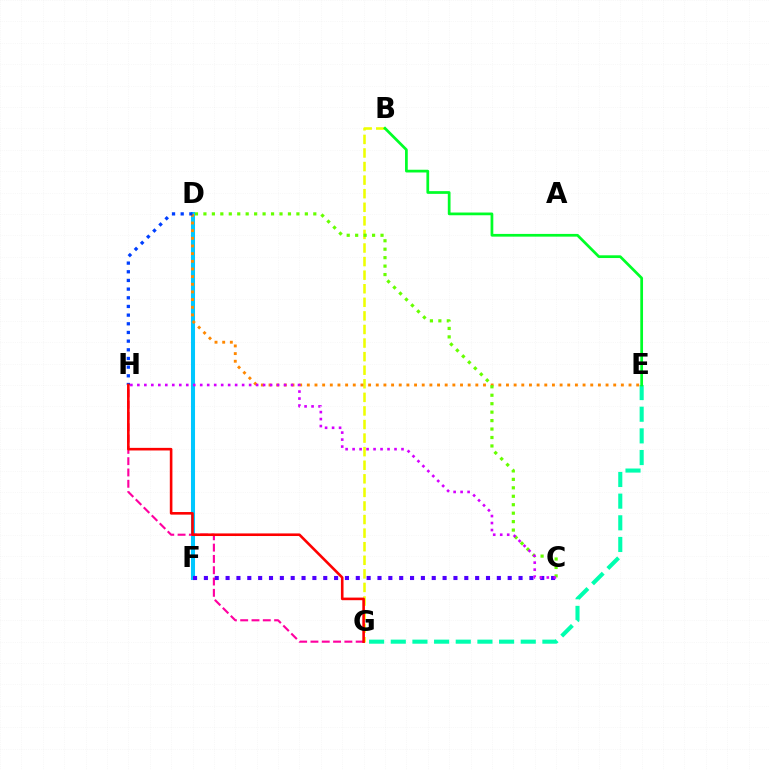{('B', 'G'): [{'color': '#eeff00', 'line_style': 'dashed', 'thickness': 1.84}], ('D', 'F'): [{'color': '#00c7ff', 'line_style': 'solid', 'thickness': 2.91}], ('E', 'G'): [{'color': '#00ffaf', 'line_style': 'dashed', 'thickness': 2.94}], ('G', 'H'): [{'color': '#ff00a0', 'line_style': 'dashed', 'thickness': 1.54}, {'color': '#ff0000', 'line_style': 'solid', 'thickness': 1.87}], ('C', 'F'): [{'color': '#4f00ff', 'line_style': 'dotted', 'thickness': 2.95}], ('D', 'E'): [{'color': '#ff8800', 'line_style': 'dotted', 'thickness': 2.08}], ('B', 'E'): [{'color': '#00ff27', 'line_style': 'solid', 'thickness': 1.96}], ('D', 'H'): [{'color': '#003fff', 'line_style': 'dotted', 'thickness': 2.36}], ('C', 'D'): [{'color': '#66ff00', 'line_style': 'dotted', 'thickness': 2.3}], ('C', 'H'): [{'color': '#d600ff', 'line_style': 'dotted', 'thickness': 1.9}]}